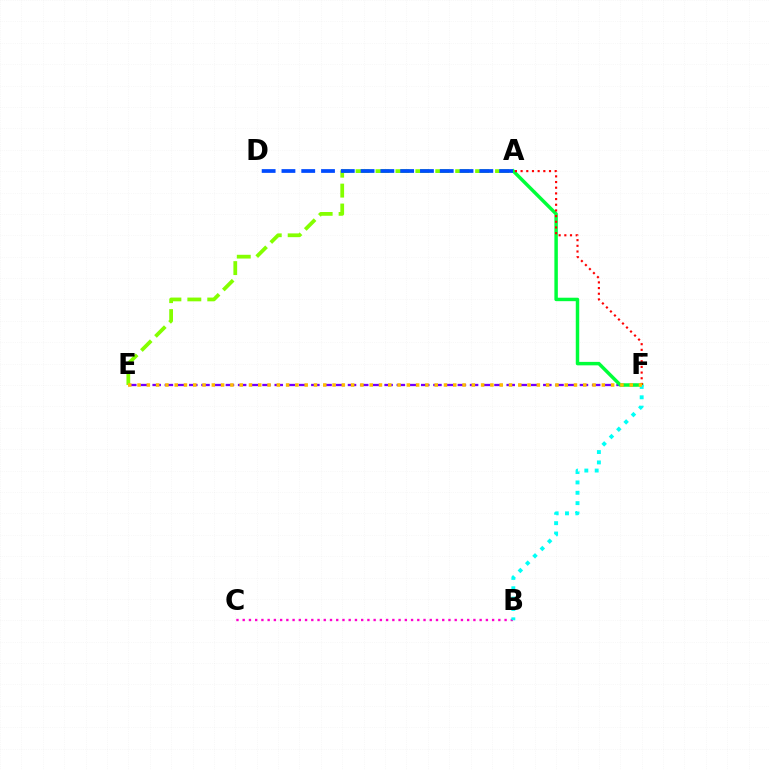{('B', 'C'): [{'color': '#ff00cf', 'line_style': 'dotted', 'thickness': 1.69}], ('E', 'F'): [{'color': '#7200ff', 'line_style': 'dashed', 'thickness': 1.66}, {'color': '#ffbd00', 'line_style': 'dotted', 'thickness': 2.52}], ('A', 'E'): [{'color': '#84ff00', 'line_style': 'dashed', 'thickness': 2.71}], ('A', 'F'): [{'color': '#00ff39', 'line_style': 'solid', 'thickness': 2.49}, {'color': '#ff0000', 'line_style': 'dotted', 'thickness': 1.54}], ('B', 'F'): [{'color': '#00fff6', 'line_style': 'dotted', 'thickness': 2.81}], ('A', 'D'): [{'color': '#004bff', 'line_style': 'dashed', 'thickness': 2.69}]}